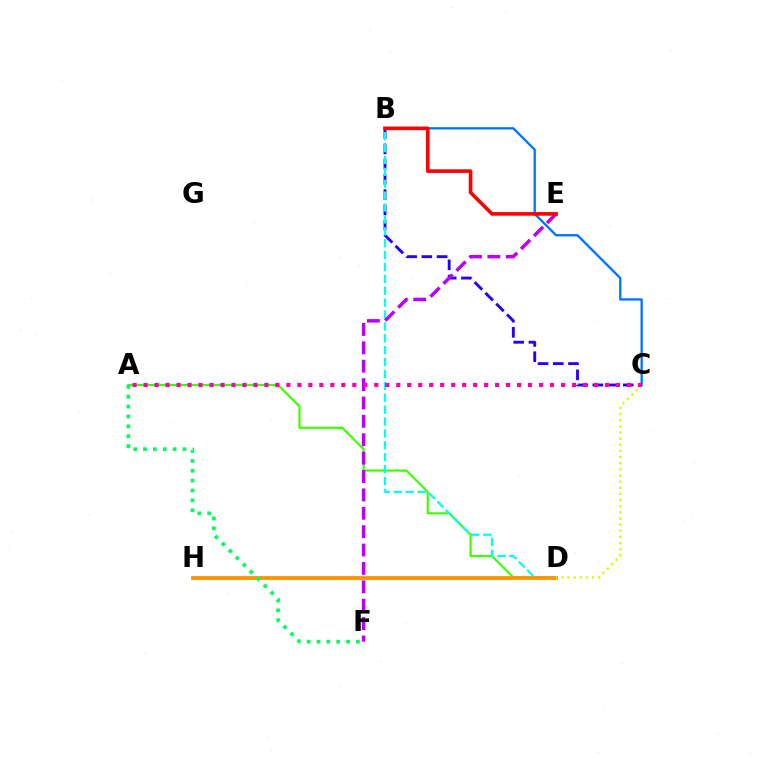{('B', 'C'): [{'color': '#2500ff', 'line_style': 'dashed', 'thickness': 2.07}, {'color': '#0074ff', 'line_style': 'solid', 'thickness': 1.67}], ('A', 'D'): [{'color': '#3dff00', 'line_style': 'solid', 'thickness': 1.56}], ('B', 'D'): [{'color': '#00fff6', 'line_style': 'dashed', 'thickness': 1.62}], ('D', 'H'): [{'color': '#ff9400', 'line_style': 'solid', 'thickness': 2.72}], ('E', 'F'): [{'color': '#b900ff', 'line_style': 'dashed', 'thickness': 2.5}], ('C', 'D'): [{'color': '#d1ff00', 'line_style': 'dotted', 'thickness': 1.67}], ('A', 'C'): [{'color': '#ff00ac', 'line_style': 'dotted', 'thickness': 2.98}], ('A', 'F'): [{'color': '#00ff5c', 'line_style': 'dotted', 'thickness': 2.68}], ('B', 'E'): [{'color': '#ff0000', 'line_style': 'solid', 'thickness': 2.61}]}